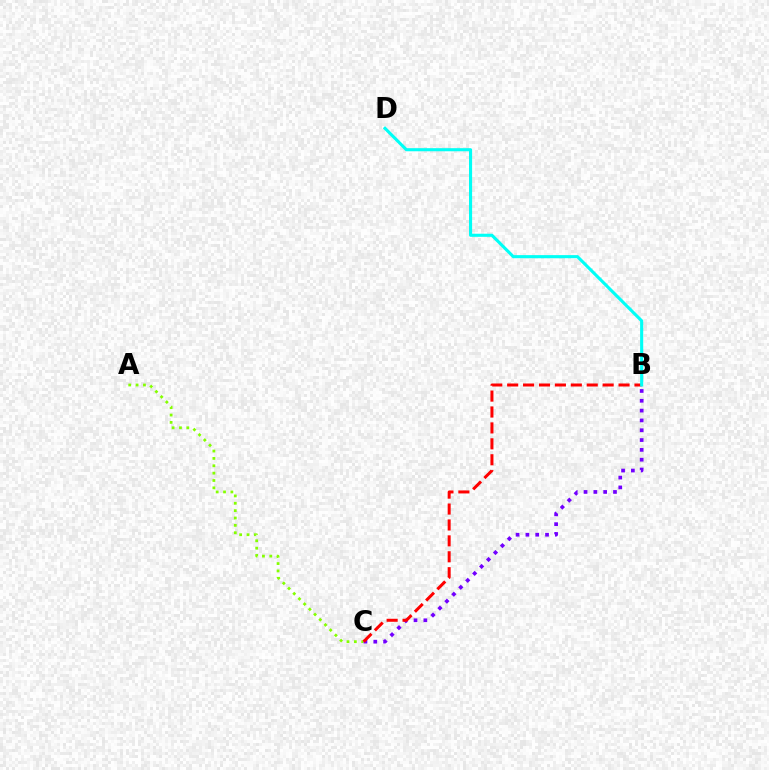{('A', 'C'): [{'color': '#84ff00', 'line_style': 'dotted', 'thickness': 2.0}], ('B', 'C'): [{'color': '#7200ff', 'line_style': 'dotted', 'thickness': 2.67}, {'color': '#ff0000', 'line_style': 'dashed', 'thickness': 2.16}], ('B', 'D'): [{'color': '#00fff6', 'line_style': 'solid', 'thickness': 2.23}]}